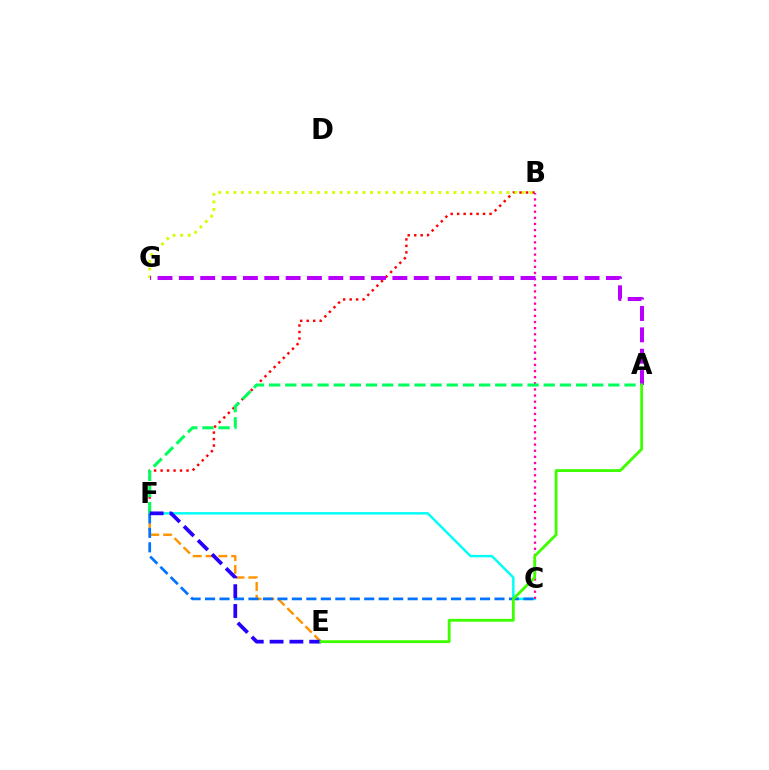{('B', 'F'): [{'color': '#ff0000', 'line_style': 'dotted', 'thickness': 1.76}], ('E', 'F'): [{'color': '#ff9400', 'line_style': 'dashed', 'thickness': 1.74}, {'color': '#2500ff', 'line_style': 'dashed', 'thickness': 2.69}], ('C', 'F'): [{'color': '#00fff6', 'line_style': 'solid', 'thickness': 1.76}, {'color': '#0074ff', 'line_style': 'dashed', 'thickness': 1.97}], ('B', 'G'): [{'color': '#d1ff00', 'line_style': 'dotted', 'thickness': 2.06}], ('B', 'C'): [{'color': '#ff00ac', 'line_style': 'dotted', 'thickness': 1.67}], ('A', 'G'): [{'color': '#b900ff', 'line_style': 'dashed', 'thickness': 2.9}], ('A', 'F'): [{'color': '#00ff5c', 'line_style': 'dashed', 'thickness': 2.19}], ('A', 'E'): [{'color': '#3dff00', 'line_style': 'solid', 'thickness': 2.03}]}